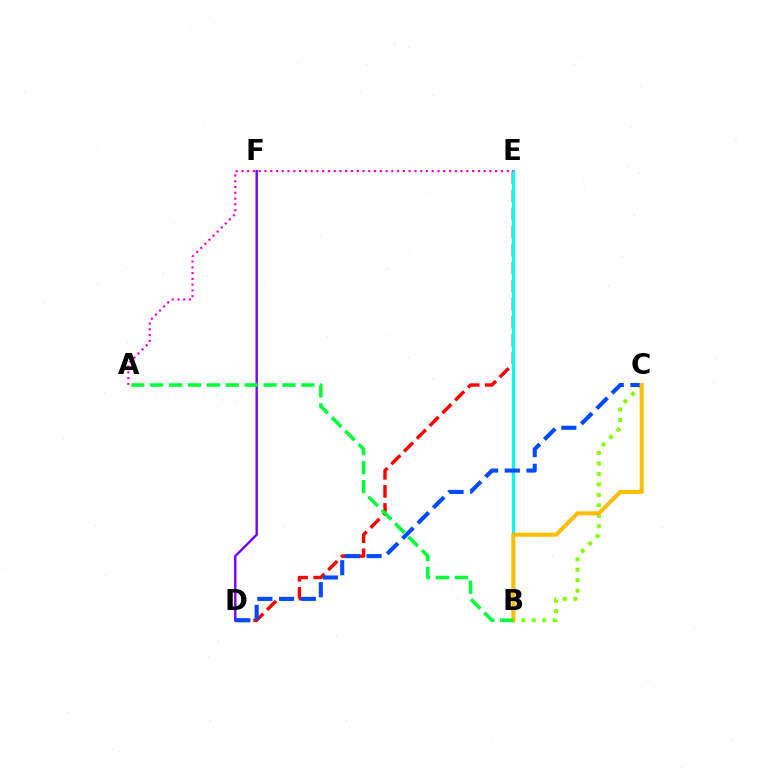{('D', 'E'): [{'color': '#ff0000', 'line_style': 'dashed', 'thickness': 2.45}], ('B', 'C'): [{'color': '#84ff00', 'line_style': 'dotted', 'thickness': 2.84}, {'color': '#ffbd00', 'line_style': 'solid', 'thickness': 2.9}], ('B', 'E'): [{'color': '#00fff6', 'line_style': 'solid', 'thickness': 2.31}], ('D', 'F'): [{'color': '#7200ff', 'line_style': 'solid', 'thickness': 1.7}], ('A', 'E'): [{'color': '#ff00cf', 'line_style': 'dotted', 'thickness': 1.57}], ('C', 'D'): [{'color': '#004bff', 'line_style': 'dashed', 'thickness': 2.95}], ('A', 'B'): [{'color': '#00ff39', 'line_style': 'dashed', 'thickness': 2.57}]}